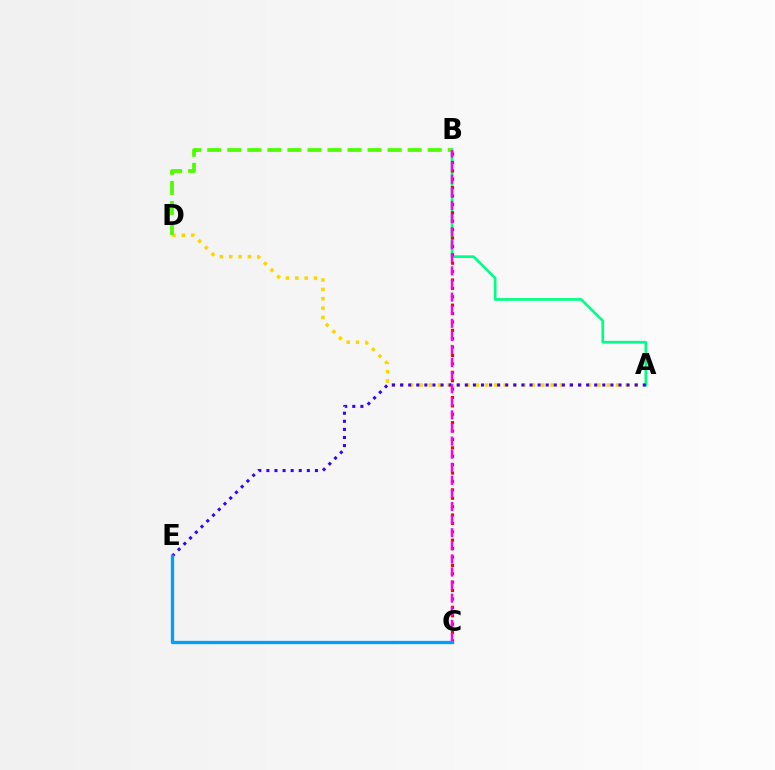{('A', 'D'): [{'color': '#ffd500', 'line_style': 'dotted', 'thickness': 2.54}], ('A', 'B'): [{'color': '#00ff86', 'line_style': 'solid', 'thickness': 1.94}], ('B', 'D'): [{'color': '#4fff00', 'line_style': 'dashed', 'thickness': 2.72}], ('B', 'C'): [{'color': '#ff0000', 'line_style': 'dotted', 'thickness': 2.28}, {'color': '#ff00ed', 'line_style': 'dashed', 'thickness': 1.78}], ('A', 'E'): [{'color': '#3700ff', 'line_style': 'dotted', 'thickness': 2.2}], ('C', 'E'): [{'color': '#009eff', 'line_style': 'solid', 'thickness': 2.38}]}